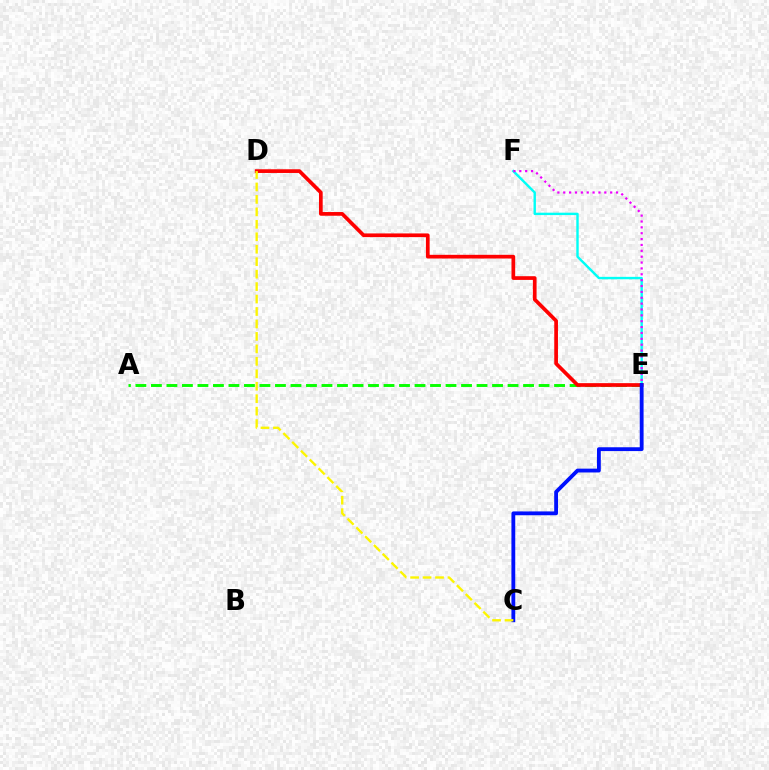{('E', 'F'): [{'color': '#00fff6', 'line_style': 'solid', 'thickness': 1.73}, {'color': '#ee00ff', 'line_style': 'dotted', 'thickness': 1.59}], ('A', 'E'): [{'color': '#08ff00', 'line_style': 'dashed', 'thickness': 2.11}], ('D', 'E'): [{'color': '#ff0000', 'line_style': 'solid', 'thickness': 2.67}], ('C', 'E'): [{'color': '#0010ff', 'line_style': 'solid', 'thickness': 2.75}], ('C', 'D'): [{'color': '#fcf500', 'line_style': 'dashed', 'thickness': 1.69}]}